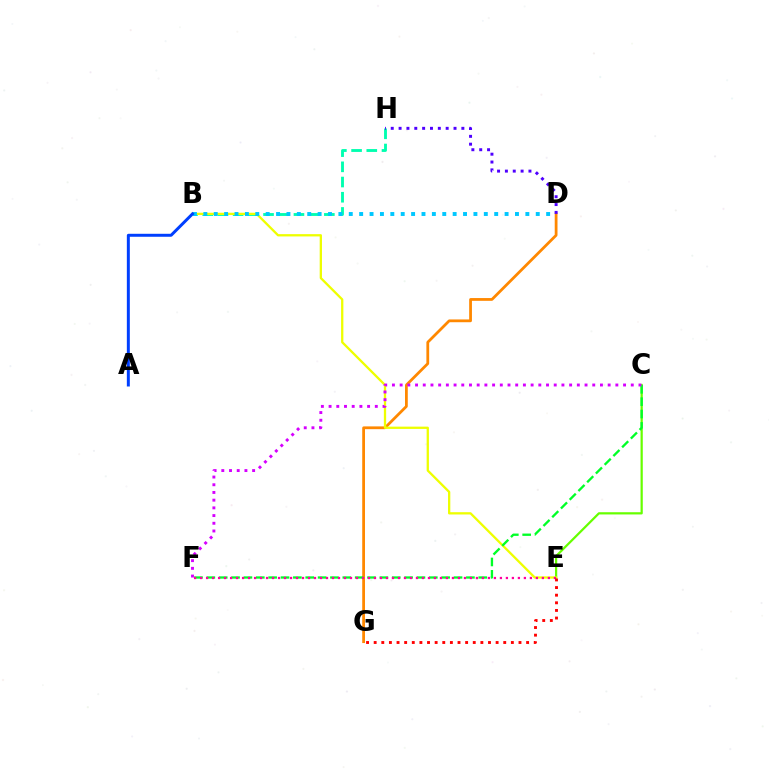{('B', 'H'): [{'color': '#00ffaf', 'line_style': 'dashed', 'thickness': 2.07}], ('C', 'E'): [{'color': '#66ff00', 'line_style': 'solid', 'thickness': 1.6}], ('D', 'G'): [{'color': '#ff8800', 'line_style': 'solid', 'thickness': 2.0}], ('B', 'E'): [{'color': '#eeff00', 'line_style': 'solid', 'thickness': 1.65}], ('B', 'D'): [{'color': '#00c7ff', 'line_style': 'dotted', 'thickness': 2.82}], ('C', 'F'): [{'color': '#00ff27', 'line_style': 'dashed', 'thickness': 1.68}, {'color': '#d600ff', 'line_style': 'dotted', 'thickness': 2.09}], ('E', 'F'): [{'color': '#ff00a0', 'line_style': 'dotted', 'thickness': 1.63}], ('A', 'B'): [{'color': '#003fff', 'line_style': 'solid', 'thickness': 2.14}], ('E', 'G'): [{'color': '#ff0000', 'line_style': 'dotted', 'thickness': 2.07}], ('D', 'H'): [{'color': '#4f00ff', 'line_style': 'dotted', 'thickness': 2.13}]}